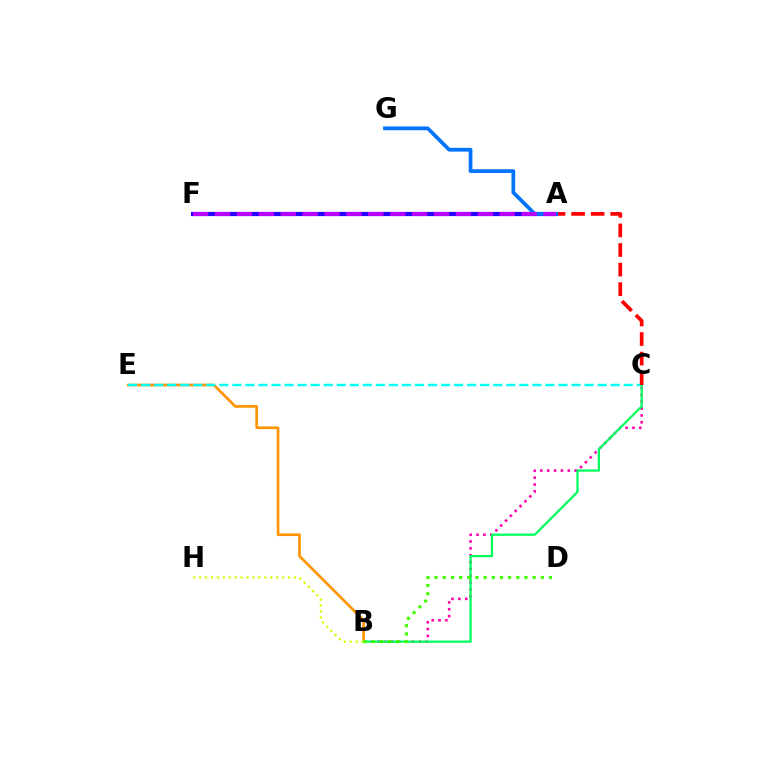{('B', 'E'): [{'color': '#ff9400', 'line_style': 'solid', 'thickness': 1.92}], ('B', 'C'): [{'color': '#ff00ac', 'line_style': 'dotted', 'thickness': 1.86}, {'color': '#00ff5c', 'line_style': 'solid', 'thickness': 1.61}], ('C', 'E'): [{'color': '#00fff6', 'line_style': 'dashed', 'thickness': 1.77}], ('A', 'C'): [{'color': '#ff0000', 'line_style': 'dashed', 'thickness': 2.66}], ('B', 'D'): [{'color': '#3dff00', 'line_style': 'dotted', 'thickness': 2.22}], ('B', 'H'): [{'color': '#d1ff00', 'line_style': 'dotted', 'thickness': 1.61}], ('A', 'F'): [{'color': '#2500ff', 'line_style': 'solid', 'thickness': 2.99}, {'color': '#b900ff', 'line_style': 'dashed', 'thickness': 2.98}], ('A', 'G'): [{'color': '#0074ff', 'line_style': 'solid', 'thickness': 2.7}]}